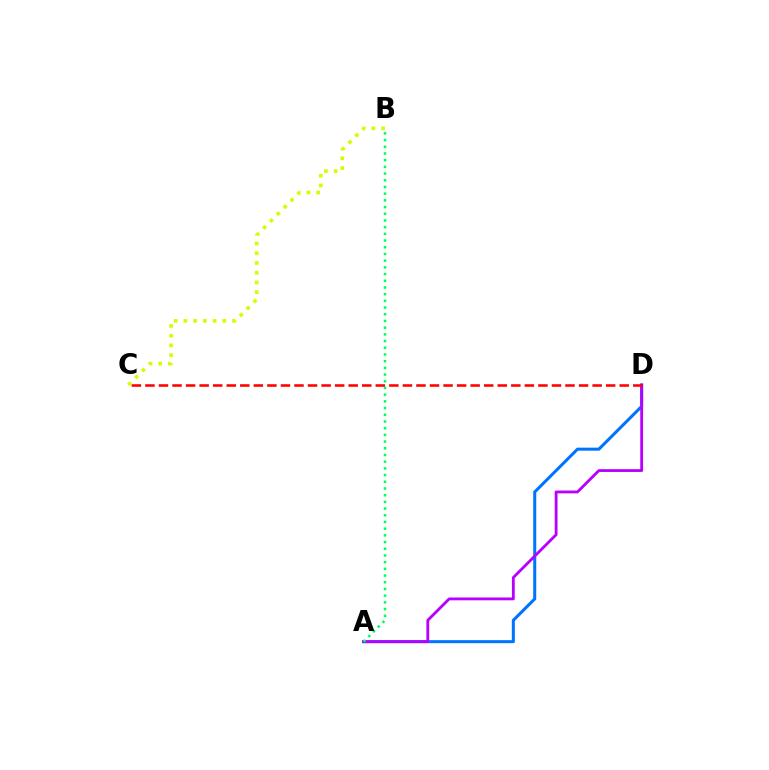{('A', 'D'): [{'color': '#0074ff', 'line_style': 'solid', 'thickness': 2.19}, {'color': '#b900ff', 'line_style': 'solid', 'thickness': 2.03}], ('A', 'B'): [{'color': '#00ff5c', 'line_style': 'dotted', 'thickness': 1.82}], ('B', 'C'): [{'color': '#d1ff00', 'line_style': 'dotted', 'thickness': 2.64}], ('C', 'D'): [{'color': '#ff0000', 'line_style': 'dashed', 'thickness': 1.84}]}